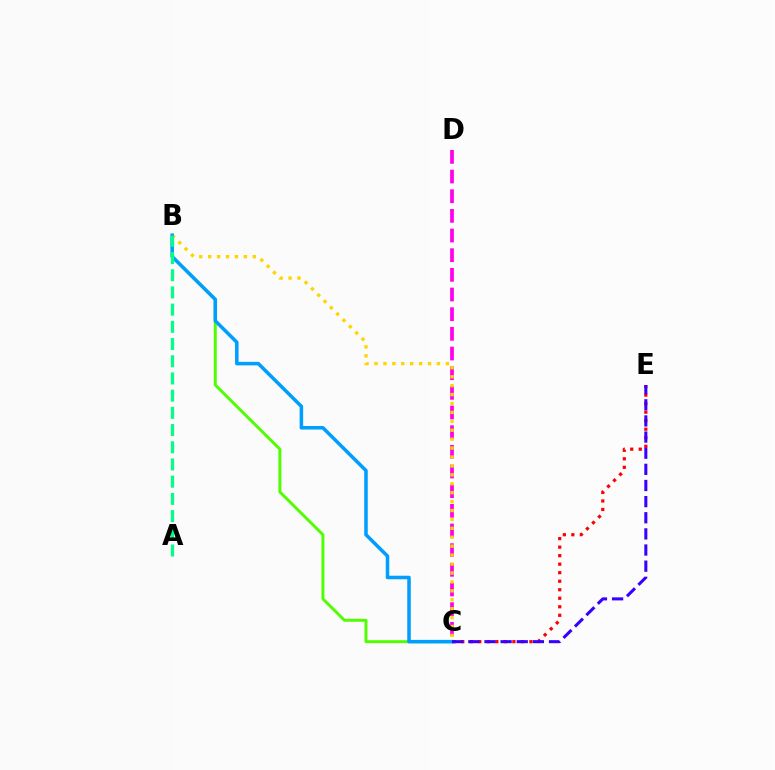{('B', 'C'): [{'color': '#4fff00', 'line_style': 'solid', 'thickness': 2.12}, {'color': '#ffd500', 'line_style': 'dotted', 'thickness': 2.42}, {'color': '#009eff', 'line_style': 'solid', 'thickness': 2.54}], ('C', 'E'): [{'color': '#ff0000', 'line_style': 'dotted', 'thickness': 2.31}, {'color': '#3700ff', 'line_style': 'dashed', 'thickness': 2.19}], ('C', 'D'): [{'color': '#ff00ed', 'line_style': 'dashed', 'thickness': 2.67}], ('A', 'B'): [{'color': '#00ff86', 'line_style': 'dashed', 'thickness': 2.34}]}